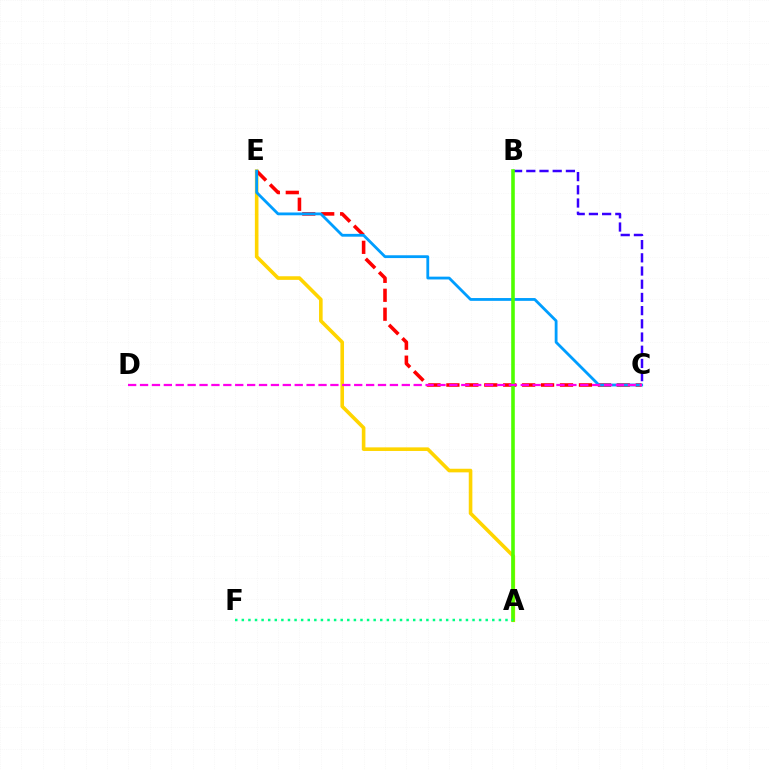{('A', 'E'): [{'color': '#ffd500', 'line_style': 'solid', 'thickness': 2.6}], ('B', 'C'): [{'color': '#3700ff', 'line_style': 'dashed', 'thickness': 1.79}], ('C', 'E'): [{'color': '#ff0000', 'line_style': 'dashed', 'thickness': 2.57}, {'color': '#009eff', 'line_style': 'solid', 'thickness': 2.02}], ('A', 'B'): [{'color': '#4fff00', 'line_style': 'solid', 'thickness': 2.59}], ('A', 'F'): [{'color': '#00ff86', 'line_style': 'dotted', 'thickness': 1.79}], ('C', 'D'): [{'color': '#ff00ed', 'line_style': 'dashed', 'thickness': 1.62}]}